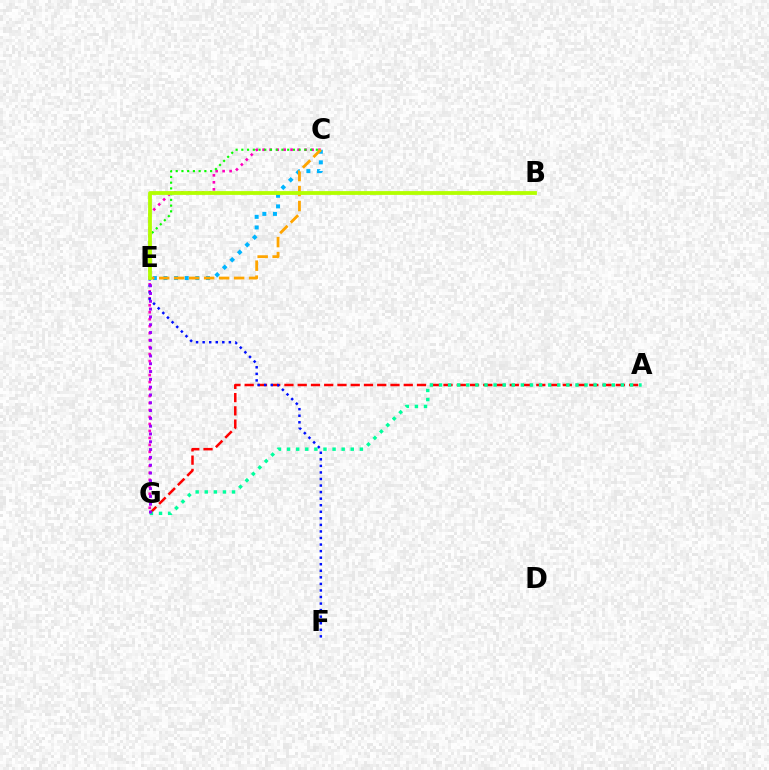{('A', 'G'): [{'color': '#ff0000', 'line_style': 'dashed', 'thickness': 1.8}, {'color': '#00ff9d', 'line_style': 'dotted', 'thickness': 2.47}], ('C', 'G'): [{'color': '#ff00bd', 'line_style': 'dotted', 'thickness': 1.9}], ('E', 'F'): [{'color': '#0010ff', 'line_style': 'dotted', 'thickness': 1.78}], ('E', 'G'): [{'color': '#9b00ff', 'line_style': 'dotted', 'thickness': 2.12}], ('C', 'E'): [{'color': '#08ff00', 'line_style': 'dotted', 'thickness': 1.56}, {'color': '#00b5ff', 'line_style': 'dotted', 'thickness': 2.88}, {'color': '#ffa500', 'line_style': 'dashed', 'thickness': 2.04}], ('B', 'E'): [{'color': '#b3ff00', 'line_style': 'solid', 'thickness': 2.73}]}